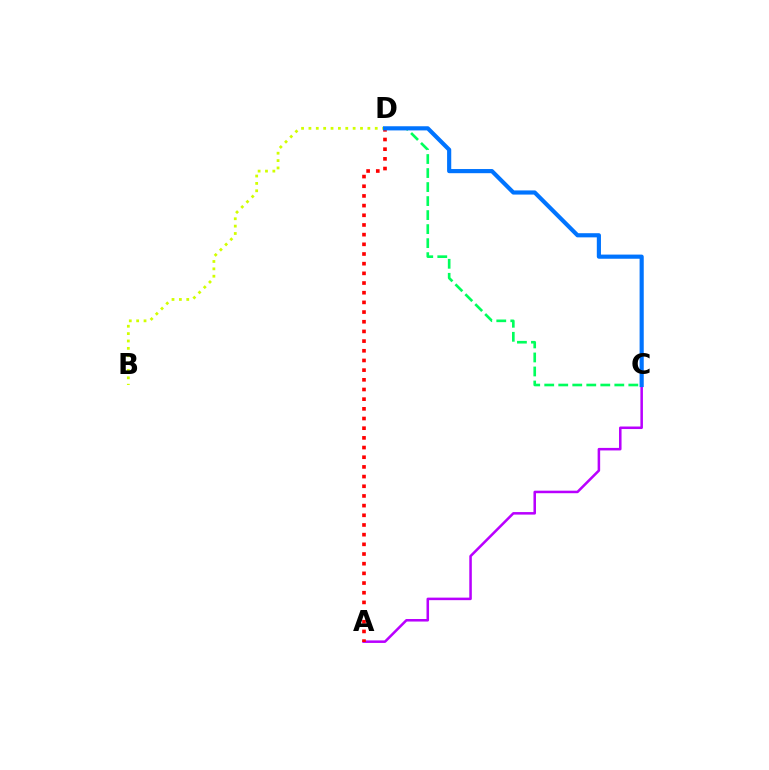{('A', 'C'): [{'color': '#b900ff', 'line_style': 'solid', 'thickness': 1.82}], ('A', 'D'): [{'color': '#ff0000', 'line_style': 'dotted', 'thickness': 2.63}], ('C', 'D'): [{'color': '#00ff5c', 'line_style': 'dashed', 'thickness': 1.9}, {'color': '#0074ff', 'line_style': 'solid', 'thickness': 2.99}], ('B', 'D'): [{'color': '#d1ff00', 'line_style': 'dotted', 'thickness': 2.0}]}